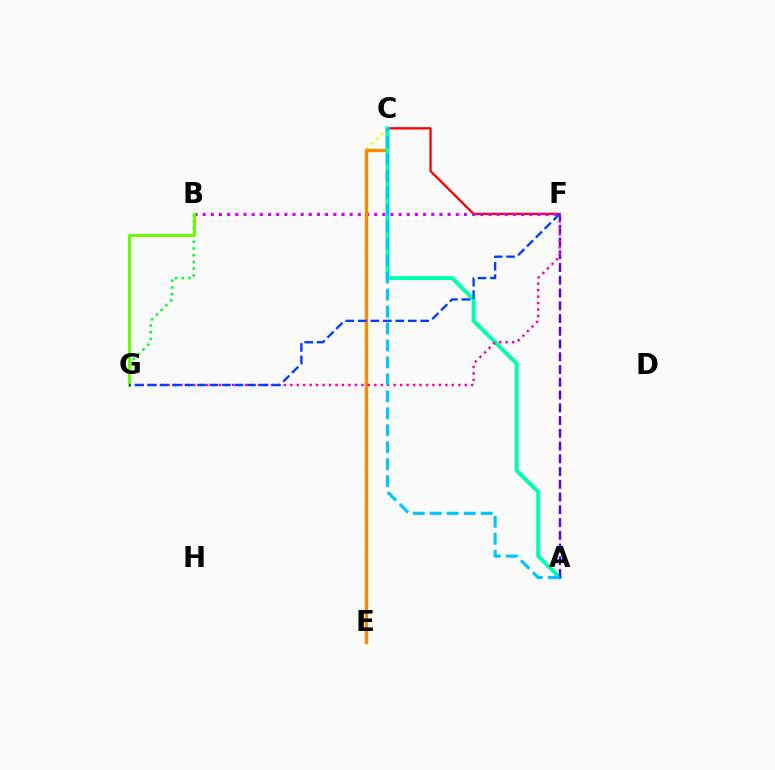{('C', 'E'): [{'color': '#eeff00', 'line_style': 'dotted', 'thickness': 1.83}, {'color': '#ff8800', 'line_style': 'solid', 'thickness': 2.39}], ('C', 'F'): [{'color': '#ff0000', 'line_style': 'solid', 'thickness': 1.67}], ('B', 'G'): [{'color': '#00ff27', 'line_style': 'dotted', 'thickness': 1.82}, {'color': '#66ff00', 'line_style': 'solid', 'thickness': 2.17}], ('B', 'F'): [{'color': '#d600ff', 'line_style': 'dotted', 'thickness': 2.22}], ('A', 'C'): [{'color': '#00ffaf', 'line_style': 'solid', 'thickness': 2.85}, {'color': '#00c7ff', 'line_style': 'dashed', 'thickness': 2.3}], ('A', 'F'): [{'color': '#4f00ff', 'line_style': 'dashed', 'thickness': 1.73}], ('F', 'G'): [{'color': '#ff00a0', 'line_style': 'dotted', 'thickness': 1.76}, {'color': '#003fff', 'line_style': 'dashed', 'thickness': 1.7}]}